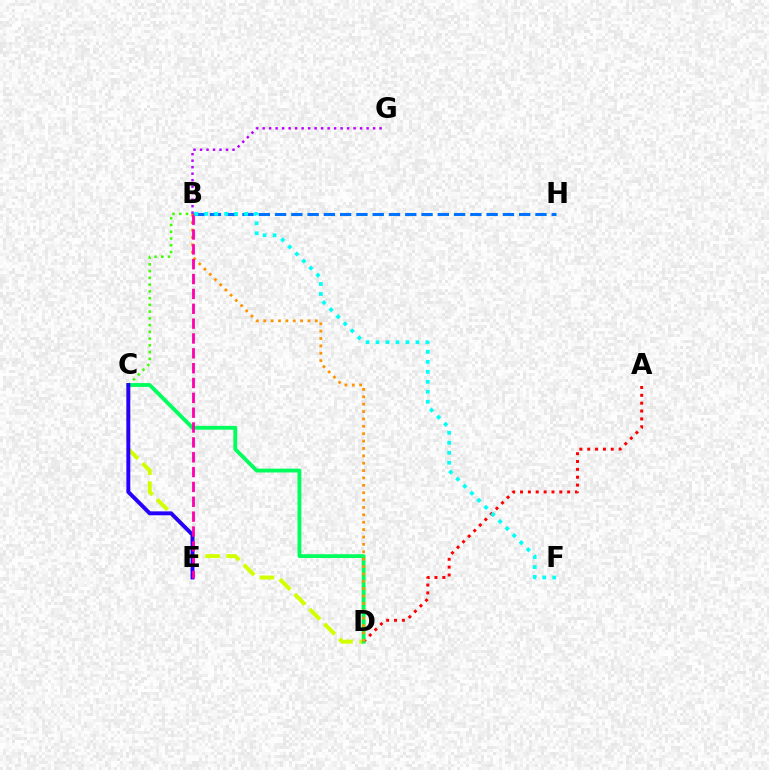{('B', 'C'): [{'color': '#3dff00', 'line_style': 'dotted', 'thickness': 1.83}], ('B', 'G'): [{'color': '#b900ff', 'line_style': 'dotted', 'thickness': 1.77}], ('C', 'D'): [{'color': '#d1ff00', 'line_style': 'dashed', 'thickness': 2.86}, {'color': '#00ff5c', 'line_style': 'solid', 'thickness': 2.76}], ('A', 'D'): [{'color': '#ff0000', 'line_style': 'dotted', 'thickness': 2.13}], ('B', 'H'): [{'color': '#0074ff', 'line_style': 'dashed', 'thickness': 2.21}], ('C', 'E'): [{'color': '#2500ff', 'line_style': 'solid', 'thickness': 2.82}], ('B', 'D'): [{'color': '#ff9400', 'line_style': 'dotted', 'thickness': 2.0}], ('B', 'E'): [{'color': '#ff00ac', 'line_style': 'dashed', 'thickness': 2.02}], ('B', 'F'): [{'color': '#00fff6', 'line_style': 'dotted', 'thickness': 2.71}]}